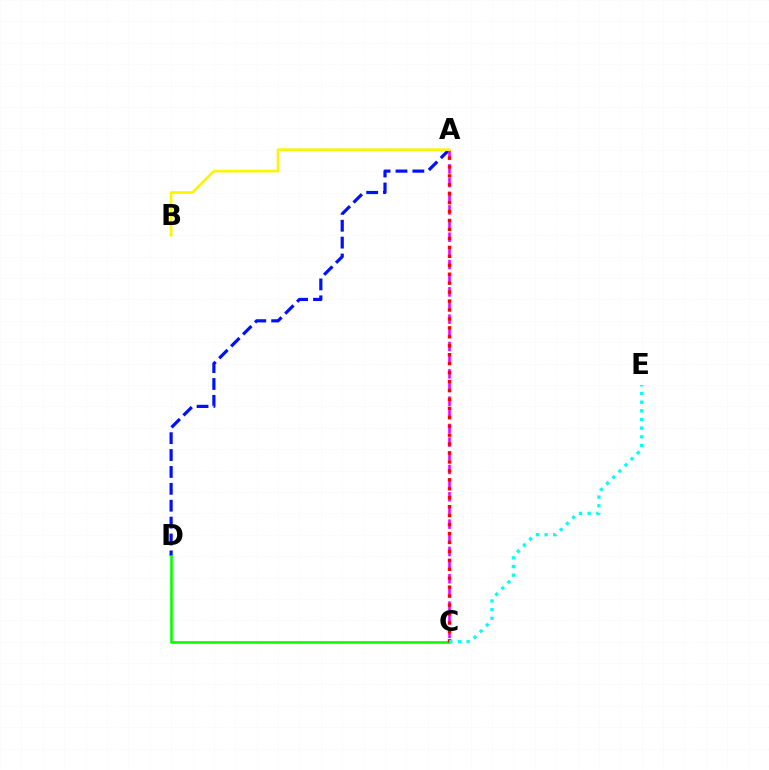{('A', 'D'): [{'color': '#0010ff', 'line_style': 'dashed', 'thickness': 2.29}], ('A', 'C'): [{'color': '#ee00ff', 'line_style': 'dashed', 'thickness': 1.86}, {'color': '#ff0000', 'line_style': 'dotted', 'thickness': 2.43}], ('C', 'D'): [{'color': '#08ff00', 'line_style': 'solid', 'thickness': 1.91}], ('C', 'E'): [{'color': '#00fff6', 'line_style': 'dotted', 'thickness': 2.35}], ('A', 'B'): [{'color': '#fcf500', 'line_style': 'solid', 'thickness': 1.92}]}